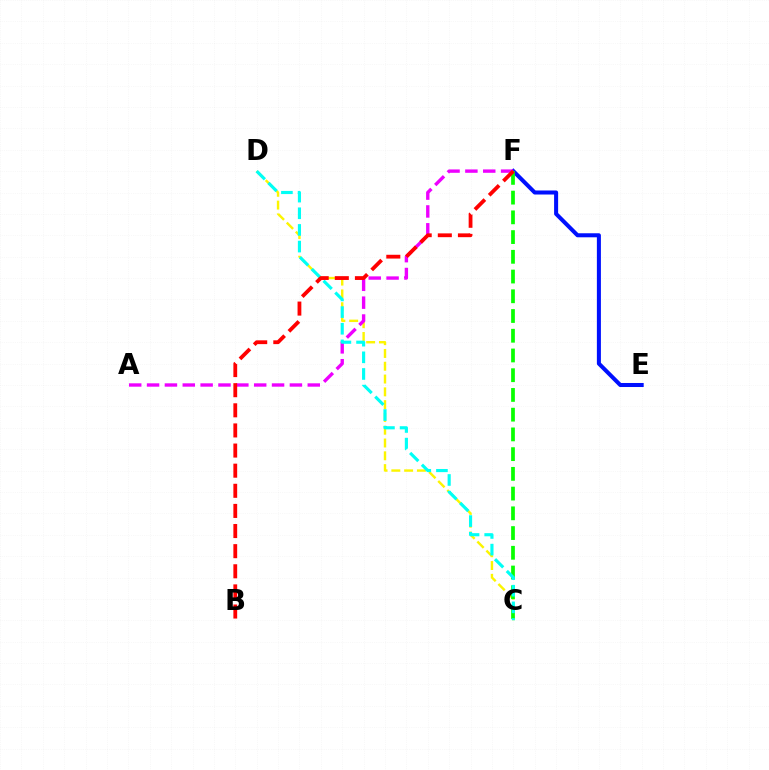{('E', 'F'): [{'color': '#0010ff', 'line_style': 'solid', 'thickness': 2.9}], ('C', 'D'): [{'color': '#fcf500', 'line_style': 'dashed', 'thickness': 1.74}, {'color': '#00fff6', 'line_style': 'dashed', 'thickness': 2.26}], ('A', 'F'): [{'color': '#ee00ff', 'line_style': 'dashed', 'thickness': 2.43}], ('C', 'F'): [{'color': '#08ff00', 'line_style': 'dashed', 'thickness': 2.68}], ('B', 'F'): [{'color': '#ff0000', 'line_style': 'dashed', 'thickness': 2.73}]}